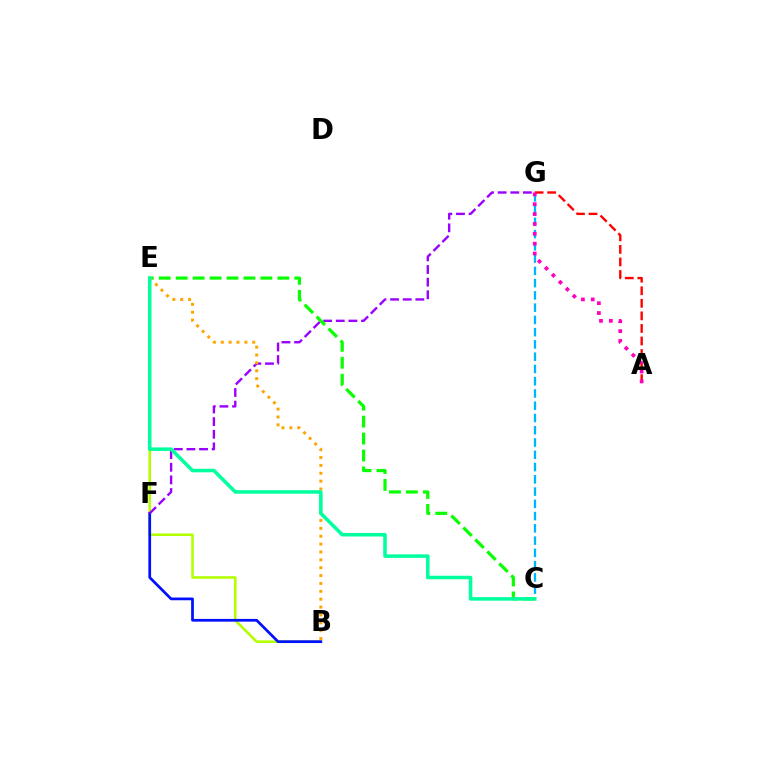{('B', 'E'): [{'color': '#b3ff00', 'line_style': 'solid', 'thickness': 1.86}, {'color': '#ffa500', 'line_style': 'dotted', 'thickness': 2.14}], ('C', 'G'): [{'color': '#00b5ff', 'line_style': 'dashed', 'thickness': 1.67}], ('B', 'F'): [{'color': '#0010ff', 'line_style': 'solid', 'thickness': 1.97}], ('F', 'G'): [{'color': '#9b00ff', 'line_style': 'dashed', 'thickness': 1.72}], ('C', 'E'): [{'color': '#08ff00', 'line_style': 'dashed', 'thickness': 2.3}, {'color': '#00ff9d', 'line_style': 'solid', 'thickness': 2.54}], ('A', 'G'): [{'color': '#ff0000', 'line_style': 'dashed', 'thickness': 1.71}, {'color': '#ff00bd', 'line_style': 'dotted', 'thickness': 2.68}]}